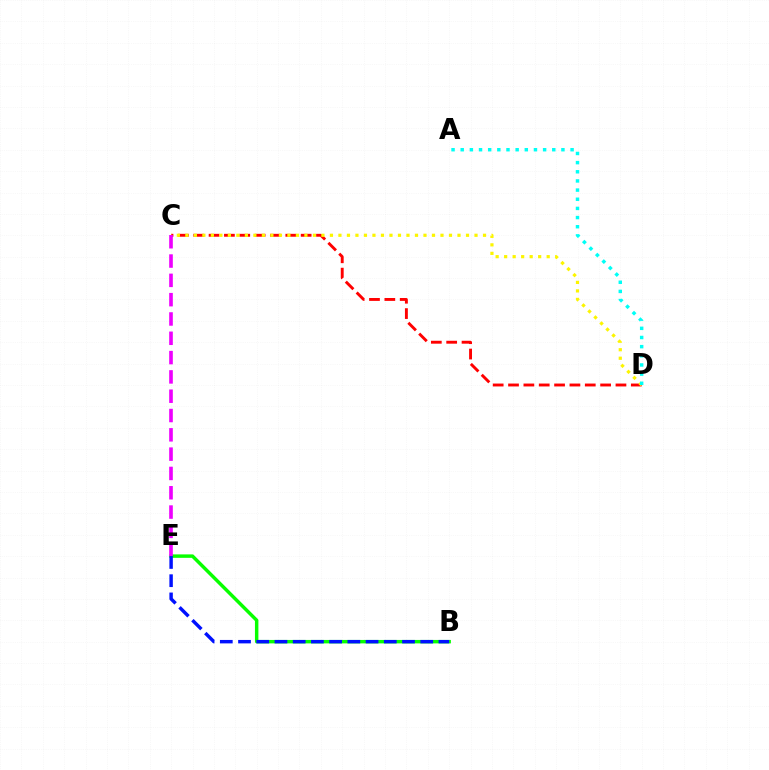{('B', 'E'): [{'color': '#08ff00', 'line_style': 'solid', 'thickness': 2.48}, {'color': '#0010ff', 'line_style': 'dashed', 'thickness': 2.48}], ('C', 'D'): [{'color': '#ff0000', 'line_style': 'dashed', 'thickness': 2.09}, {'color': '#fcf500', 'line_style': 'dotted', 'thickness': 2.31}], ('A', 'D'): [{'color': '#00fff6', 'line_style': 'dotted', 'thickness': 2.49}], ('C', 'E'): [{'color': '#ee00ff', 'line_style': 'dashed', 'thickness': 2.62}]}